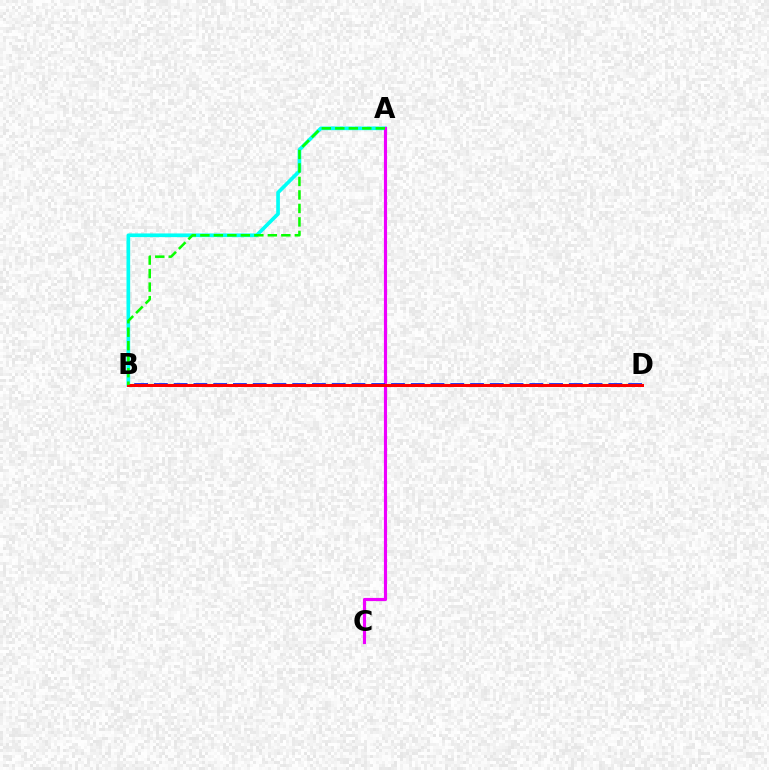{('A', 'B'): [{'color': '#00fff6', 'line_style': 'solid', 'thickness': 2.65}, {'color': '#08ff00', 'line_style': 'dashed', 'thickness': 1.83}], ('A', 'C'): [{'color': '#ee00ff', 'line_style': 'solid', 'thickness': 2.28}], ('B', 'D'): [{'color': '#0010ff', 'line_style': 'dashed', 'thickness': 2.68}, {'color': '#fcf500', 'line_style': 'solid', 'thickness': 1.55}, {'color': '#ff0000', 'line_style': 'solid', 'thickness': 2.15}]}